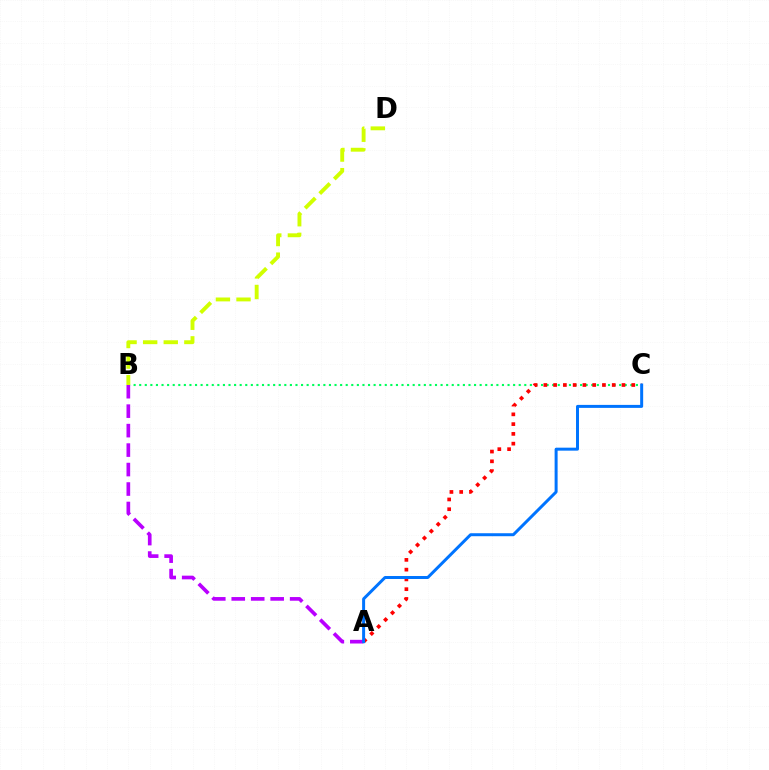{('B', 'C'): [{'color': '#00ff5c', 'line_style': 'dotted', 'thickness': 1.52}], ('A', 'C'): [{'color': '#ff0000', 'line_style': 'dotted', 'thickness': 2.65}, {'color': '#0074ff', 'line_style': 'solid', 'thickness': 2.15}], ('B', 'D'): [{'color': '#d1ff00', 'line_style': 'dashed', 'thickness': 2.8}], ('A', 'B'): [{'color': '#b900ff', 'line_style': 'dashed', 'thickness': 2.65}]}